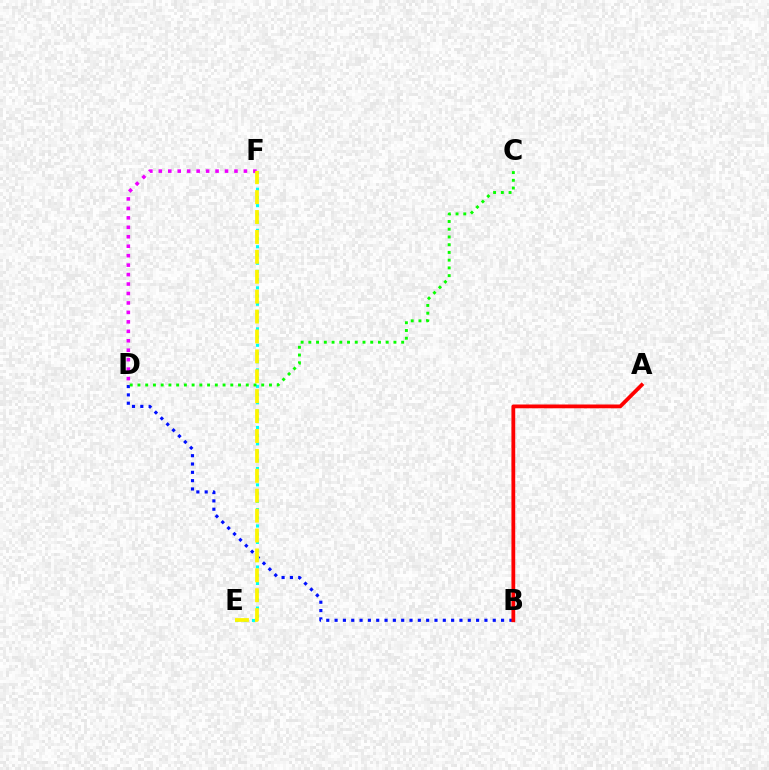{('B', 'D'): [{'color': '#0010ff', 'line_style': 'dotted', 'thickness': 2.26}], ('E', 'F'): [{'color': '#00fff6', 'line_style': 'dotted', 'thickness': 2.23}, {'color': '#fcf500', 'line_style': 'dashed', 'thickness': 2.7}], ('D', 'F'): [{'color': '#ee00ff', 'line_style': 'dotted', 'thickness': 2.57}], ('A', 'B'): [{'color': '#ff0000', 'line_style': 'solid', 'thickness': 2.72}], ('C', 'D'): [{'color': '#08ff00', 'line_style': 'dotted', 'thickness': 2.1}]}